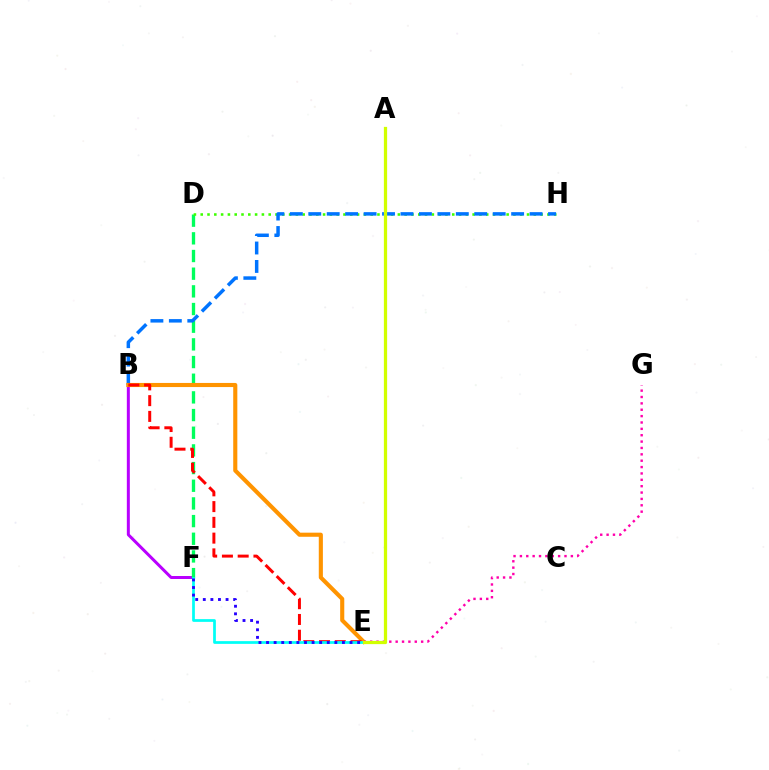{('B', 'F'): [{'color': '#b900ff', 'line_style': 'solid', 'thickness': 2.16}], ('D', 'F'): [{'color': '#00ff5c', 'line_style': 'dashed', 'thickness': 2.4}], ('D', 'H'): [{'color': '#3dff00', 'line_style': 'dotted', 'thickness': 1.85}], ('B', 'H'): [{'color': '#0074ff', 'line_style': 'dashed', 'thickness': 2.51}], ('B', 'E'): [{'color': '#ff9400', 'line_style': 'solid', 'thickness': 2.96}, {'color': '#ff0000', 'line_style': 'dashed', 'thickness': 2.14}], ('E', 'G'): [{'color': '#ff00ac', 'line_style': 'dotted', 'thickness': 1.73}], ('E', 'F'): [{'color': '#00fff6', 'line_style': 'solid', 'thickness': 1.97}, {'color': '#2500ff', 'line_style': 'dotted', 'thickness': 2.06}], ('A', 'E'): [{'color': '#d1ff00', 'line_style': 'solid', 'thickness': 2.34}]}